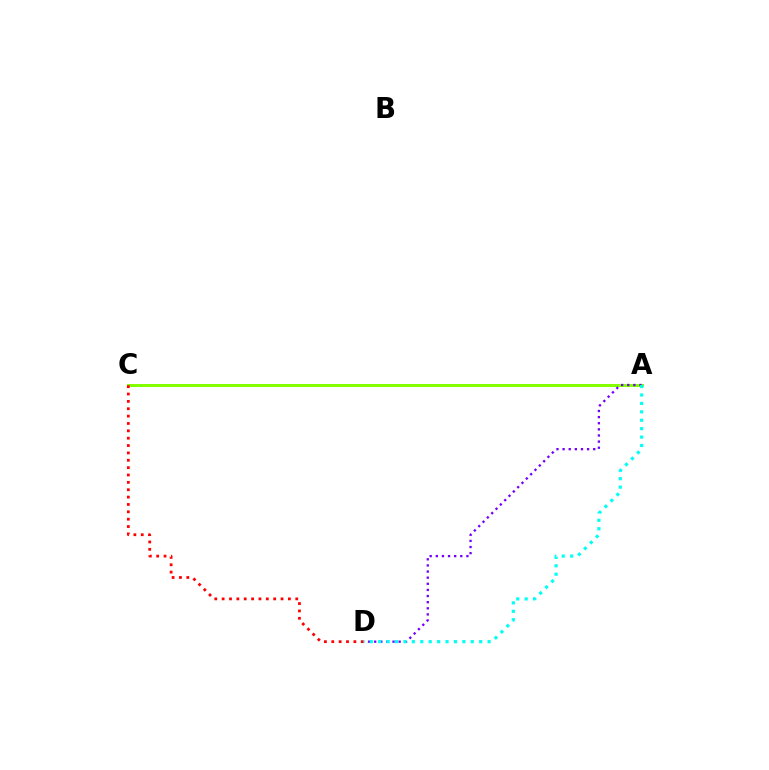{('A', 'C'): [{'color': '#84ff00', 'line_style': 'solid', 'thickness': 2.16}], ('A', 'D'): [{'color': '#7200ff', 'line_style': 'dotted', 'thickness': 1.66}, {'color': '#00fff6', 'line_style': 'dotted', 'thickness': 2.29}], ('C', 'D'): [{'color': '#ff0000', 'line_style': 'dotted', 'thickness': 2.0}]}